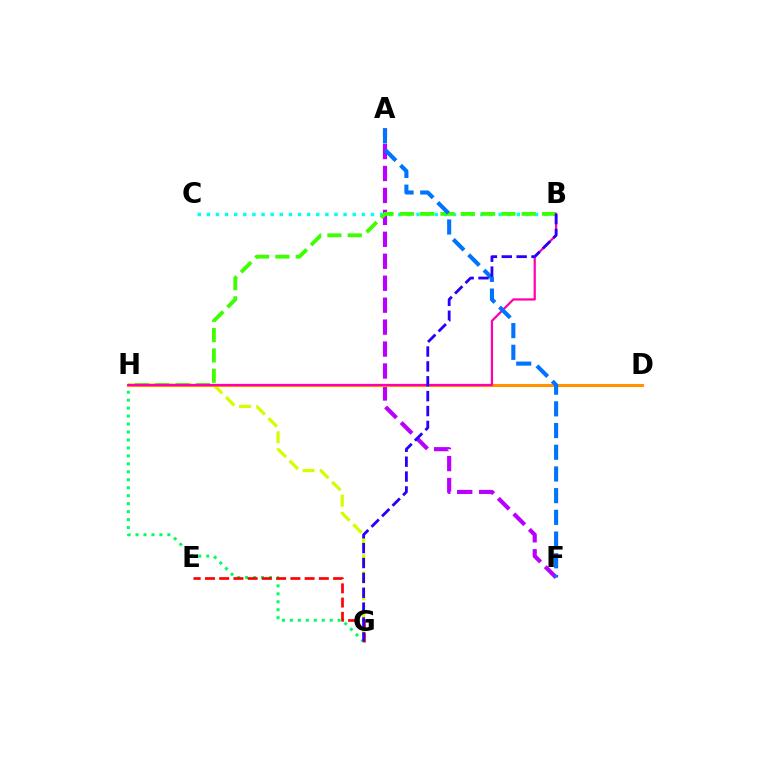{('B', 'C'): [{'color': '#00fff6', 'line_style': 'dotted', 'thickness': 2.48}], ('G', 'H'): [{'color': '#00ff5c', 'line_style': 'dotted', 'thickness': 2.16}, {'color': '#d1ff00', 'line_style': 'dashed', 'thickness': 2.32}], ('A', 'F'): [{'color': '#b900ff', 'line_style': 'dashed', 'thickness': 2.98}, {'color': '#0074ff', 'line_style': 'dashed', 'thickness': 2.95}], ('B', 'H'): [{'color': '#3dff00', 'line_style': 'dashed', 'thickness': 2.76}, {'color': '#ff00ac', 'line_style': 'solid', 'thickness': 1.61}], ('D', 'H'): [{'color': '#ff9400', 'line_style': 'solid', 'thickness': 2.22}], ('E', 'G'): [{'color': '#ff0000', 'line_style': 'dashed', 'thickness': 1.93}], ('B', 'G'): [{'color': '#2500ff', 'line_style': 'dashed', 'thickness': 2.02}]}